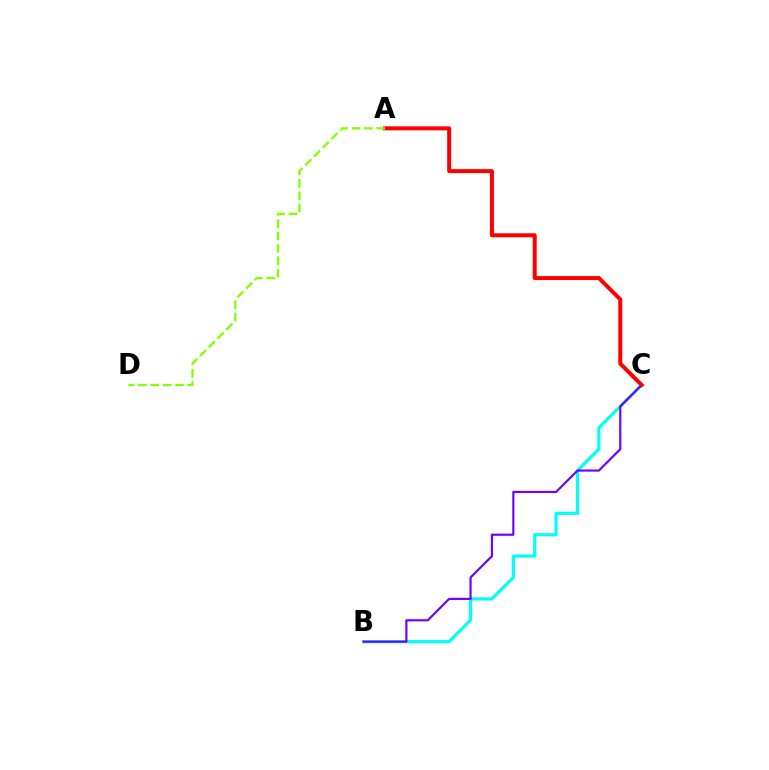{('B', 'C'): [{'color': '#00fff6', 'line_style': 'solid', 'thickness': 2.29}, {'color': '#7200ff', 'line_style': 'solid', 'thickness': 1.57}], ('A', 'C'): [{'color': '#ff0000', 'line_style': 'solid', 'thickness': 2.87}], ('A', 'D'): [{'color': '#84ff00', 'line_style': 'dashed', 'thickness': 1.68}]}